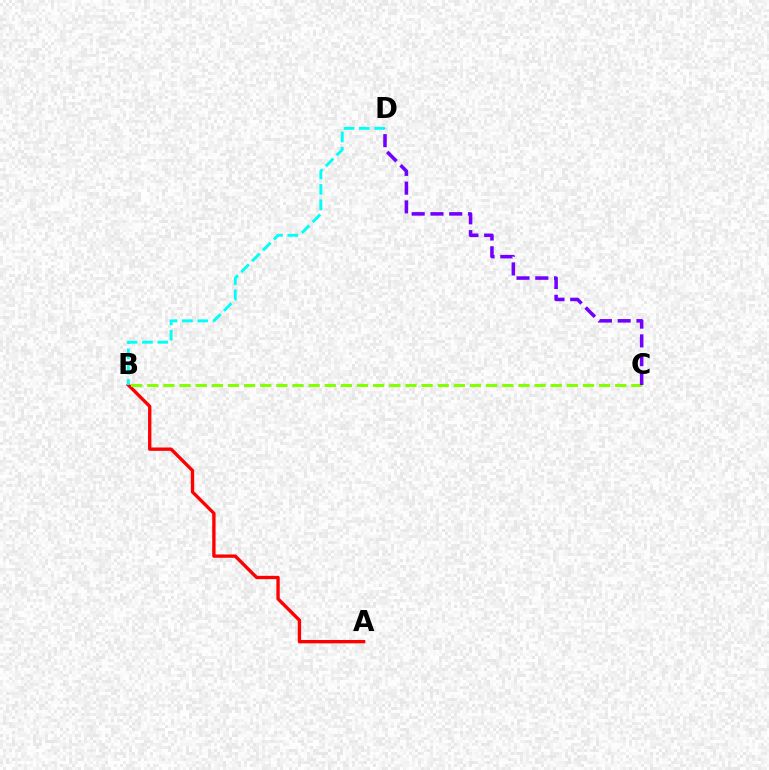{('A', 'B'): [{'color': '#ff0000', 'line_style': 'solid', 'thickness': 2.41}], ('B', 'C'): [{'color': '#84ff00', 'line_style': 'dashed', 'thickness': 2.19}], ('B', 'D'): [{'color': '#00fff6', 'line_style': 'dashed', 'thickness': 2.08}], ('C', 'D'): [{'color': '#7200ff', 'line_style': 'dashed', 'thickness': 2.55}]}